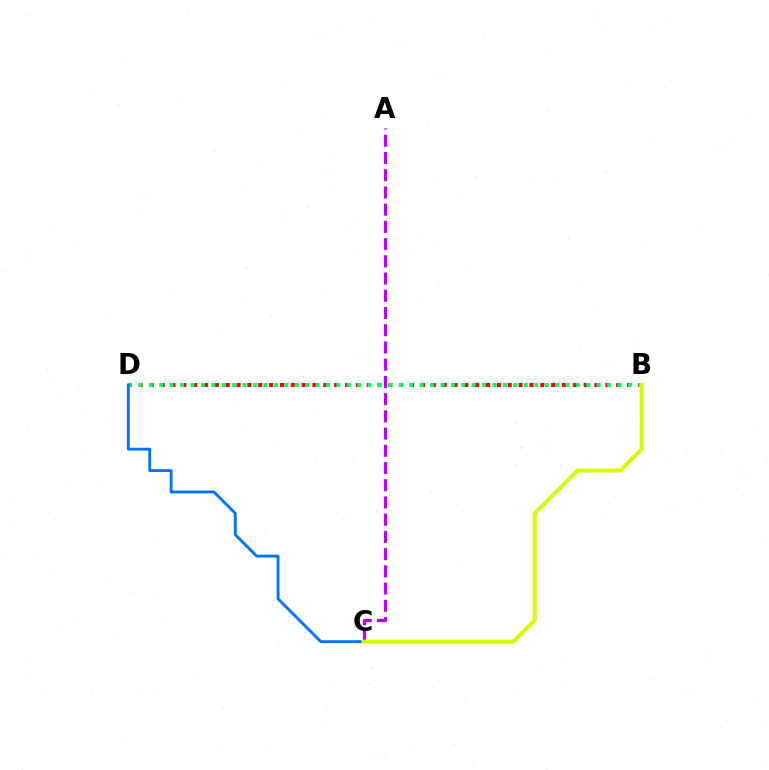{('B', 'D'): [{'color': '#ff0000', 'line_style': 'dotted', 'thickness': 2.95}, {'color': '#00ff5c', 'line_style': 'dotted', 'thickness': 2.83}], ('A', 'C'): [{'color': '#b900ff', 'line_style': 'dashed', 'thickness': 2.34}], ('C', 'D'): [{'color': '#0074ff', 'line_style': 'solid', 'thickness': 2.07}], ('B', 'C'): [{'color': '#d1ff00', 'line_style': 'solid', 'thickness': 2.91}]}